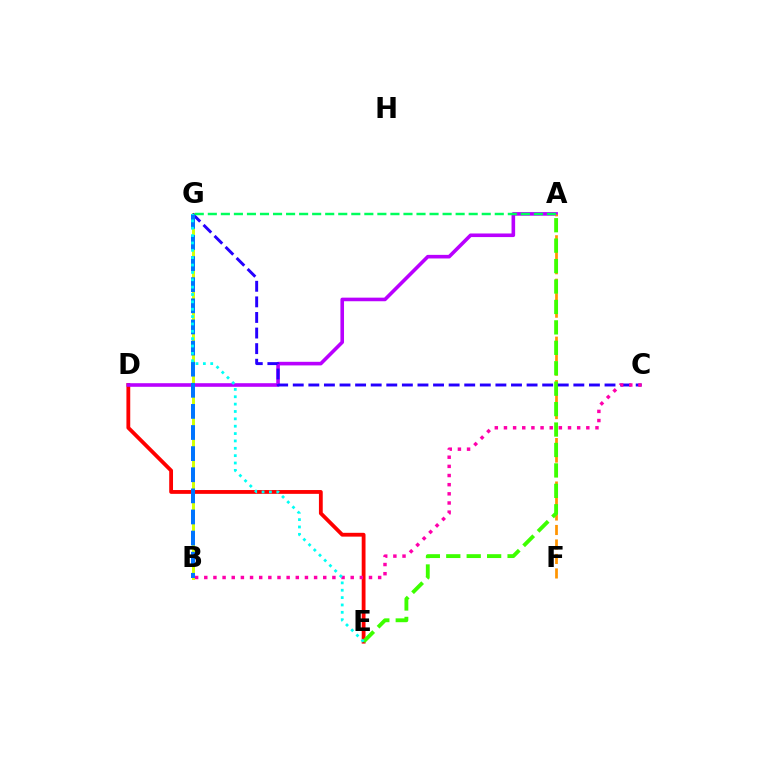{('B', 'G'): [{'color': '#d1ff00', 'line_style': 'solid', 'thickness': 2.12}, {'color': '#0074ff', 'line_style': 'dashed', 'thickness': 2.87}], ('D', 'E'): [{'color': '#ff0000', 'line_style': 'solid', 'thickness': 2.74}], ('A', 'D'): [{'color': '#b900ff', 'line_style': 'solid', 'thickness': 2.59}], ('A', 'F'): [{'color': '#ff9400', 'line_style': 'dashed', 'thickness': 1.97}], ('A', 'E'): [{'color': '#3dff00', 'line_style': 'dashed', 'thickness': 2.78}], ('C', 'G'): [{'color': '#2500ff', 'line_style': 'dashed', 'thickness': 2.12}], ('B', 'C'): [{'color': '#ff00ac', 'line_style': 'dotted', 'thickness': 2.49}], ('A', 'G'): [{'color': '#00ff5c', 'line_style': 'dashed', 'thickness': 1.77}], ('E', 'G'): [{'color': '#00fff6', 'line_style': 'dotted', 'thickness': 2.0}]}